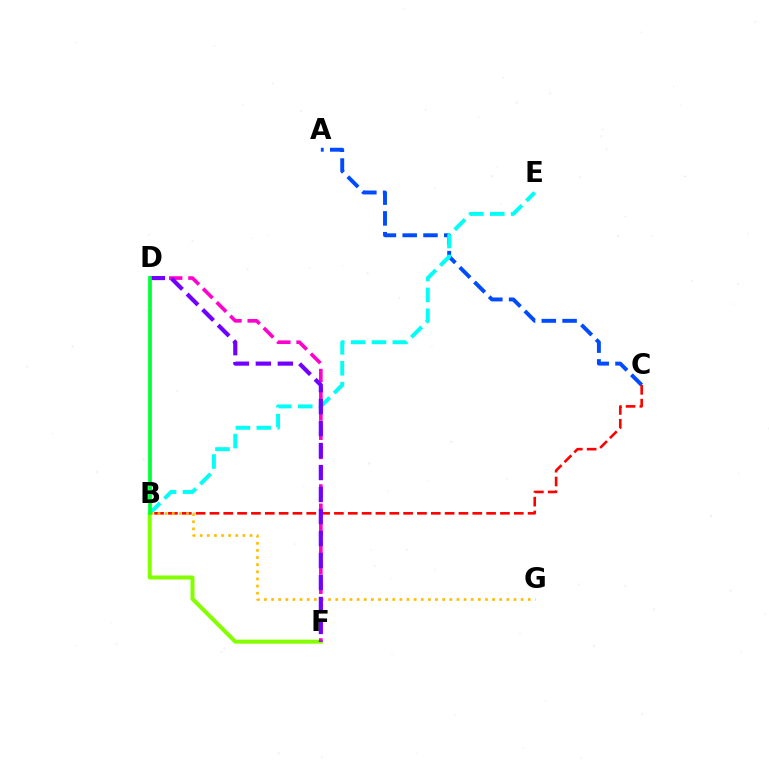{('A', 'C'): [{'color': '#004bff', 'line_style': 'dashed', 'thickness': 2.82}], ('B', 'C'): [{'color': '#ff0000', 'line_style': 'dashed', 'thickness': 1.88}], ('B', 'F'): [{'color': '#84ff00', 'line_style': 'solid', 'thickness': 2.89}], ('D', 'F'): [{'color': '#ff00cf', 'line_style': 'dashed', 'thickness': 2.61}, {'color': '#7200ff', 'line_style': 'dashed', 'thickness': 2.99}], ('B', 'E'): [{'color': '#00fff6', 'line_style': 'dashed', 'thickness': 2.84}], ('B', 'G'): [{'color': '#ffbd00', 'line_style': 'dotted', 'thickness': 1.94}], ('B', 'D'): [{'color': '#00ff39', 'line_style': 'solid', 'thickness': 2.68}]}